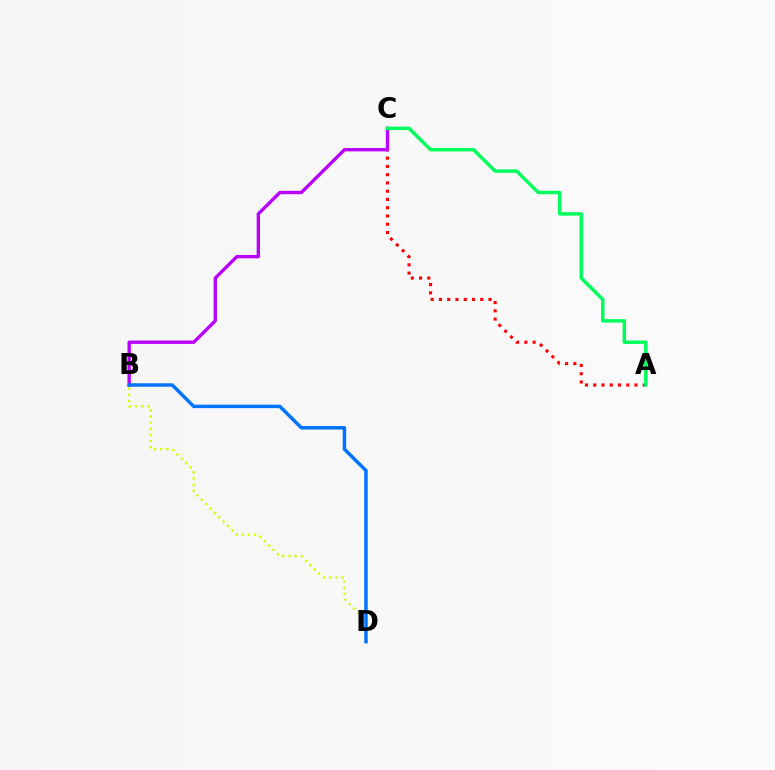{('A', 'C'): [{'color': '#ff0000', 'line_style': 'dotted', 'thickness': 2.24}, {'color': '#00ff5c', 'line_style': 'solid', 'thickness': 2.49}], ('B', 'D'): [{'color': '#d1ff00', 'line_style': 'dotted', 'thickness': 1.68}, {'color': '#0074ff', 'line_style': 'solid', 'thickness': 2.51}], ('B', 'C'): [{'color': '#b900ff', 'line_style': 'solid', 'thickness': 2.41}]}